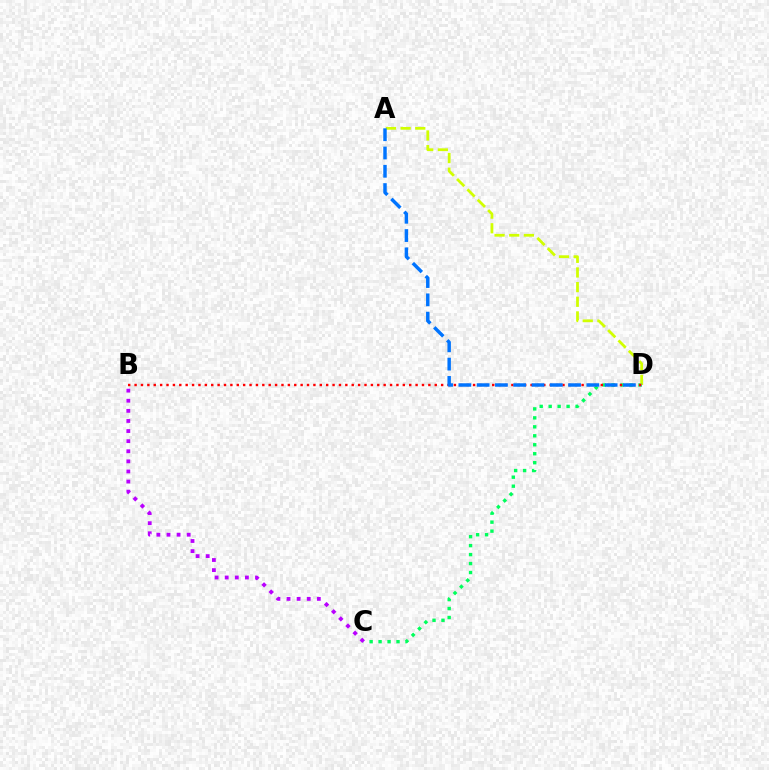{('C', 'D'): [{'color': '#00ff5c', 'line_style': 'dotted', 'thickness': 2.44}], ('A', 'D'): [{'color': '#d1ff00', 'line_style': 'dashed', 'thickness': 1.99}, {'color': '#0074ff', 'line_style': 'dashed', 'thickness': 2.48}], ('B', 'C'): [{'color': '#b900ff', 'line_style': 'dotted', 'thickness': 2.74}], ('B', 'D'): [{'color': '#ff0000', 'line_style': 'dotted', 'thickness': 1.74}]}